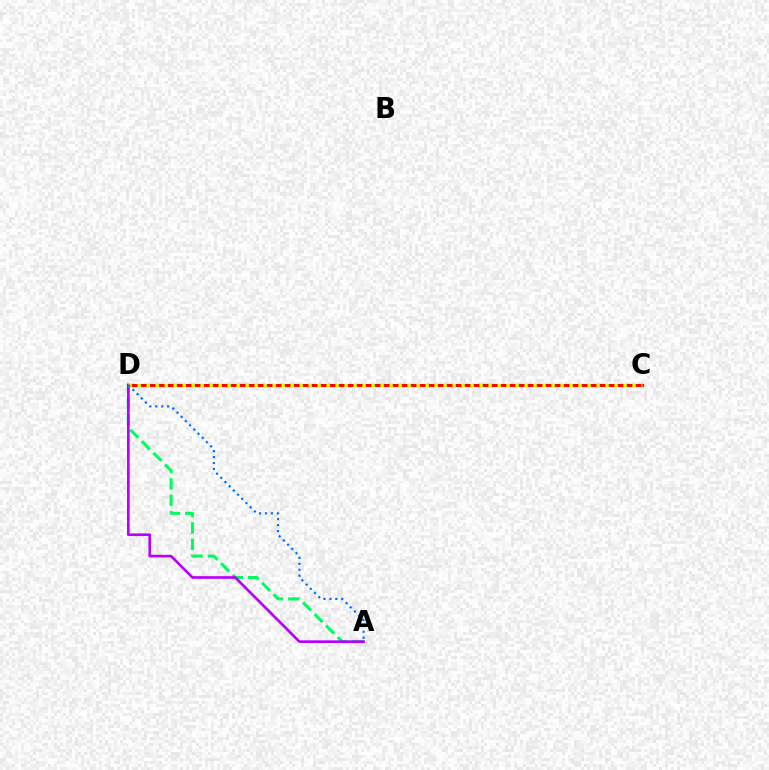{('C', 'D'): [{'color': '#ff0000', 'line_style': 'solid', 'thickness': 2.23}, {'color': '#d1ff00', 'line_style': 'dotted', 'thickness': 2.44}], ('A', 'D'): [{'color': '#00ff5c', 'line_style': 'dashed', 'thickness': 2.22}, {'color': '#b900ff', 'line_style': 'solid', 'thickness': 1.92}, {'color': '#0074ff', 'line_style': 'dotted', 'thickness': 1.62}]}